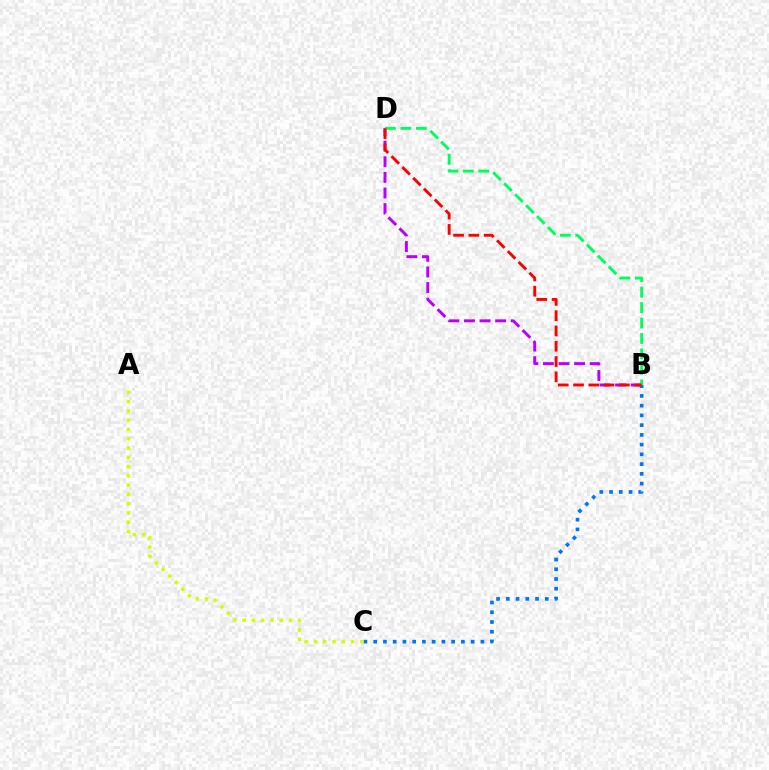{('B', 'D'): [{'color': '#b900ff', 'line_style': 'dashed', 'thickness': 2.12}, {'color': '#00ff5c', 'line_style': 'dashed', 'thickness': 2.1}, {'color': '#ff0000', 'line_style': 'dashed', 'thickness': 2.08}], ('B', 'C'): [{'color': '#0074ff', 'line_style': 'dotted', 'thickness': 2.65}], ('A', 'C'): [{'color': '#d1ff00', 'line_style': 'dotted', 'thickness': 2.52}]}